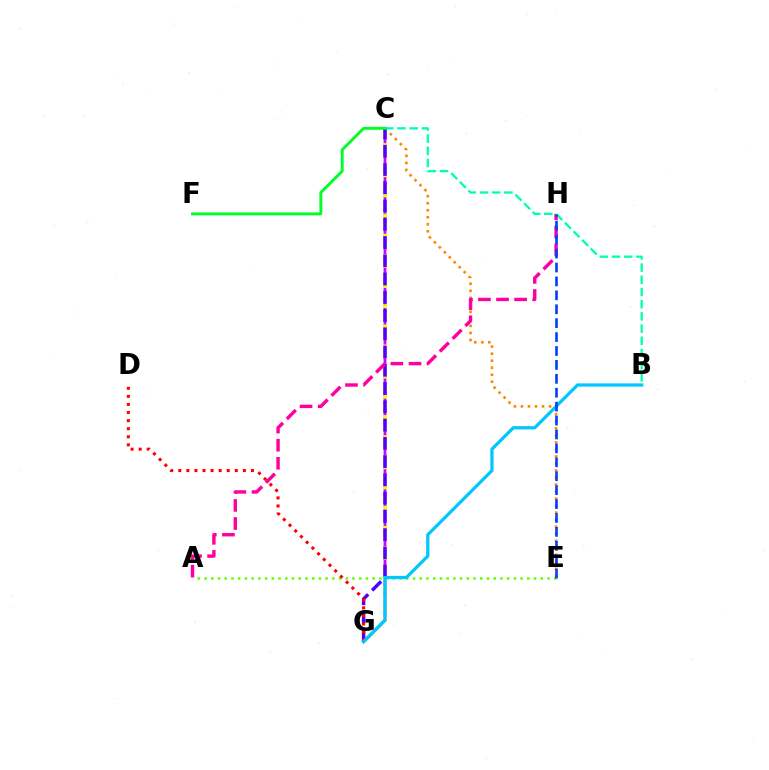{('A', 'E'): [{'color': '#66ff00', 'line_style': 'dotted', 'thickness': 1.83}], ('C', 'E'): [{'color': '#ff8800', 'line_style': 'dotted', 'thickness': 1.91}], ('C', 'G'): [{'color': '#d600ff', 'line_style': 'solid', 'thickness': 2.03}, {'color': '#eeff00', 'line_style': 'dotted', 'thickness': 2.74}, {'color': '#4f00ff', 'line_style': 'dashed', 'thickness': 2.48}], ('A', 'H'): [{'color': '#ff00a0', 'line_style': 'dashed', 'thickness': 2.46}], ('D', 'G'): [{'color': '#ff0000', 'line_style': 'dotted', 'thickness': 2.19}], ('B', 'G'): [{'color': '#00c7ff', 'line_style': 'solid', 'thickness': 2.33}], ('B', 'C'): [{'color': '#00ffaf', 'line_style': 'dashed', 'thickness': 1.66}], ('C', 'F'): [{'color': '#00ff27', 'line_style': 'solid', 'thickness': 2.1}], ('E', 'H'): [{'color': '#003fff', 'line_style': 'dashed', 'thickness': 1.89}]}